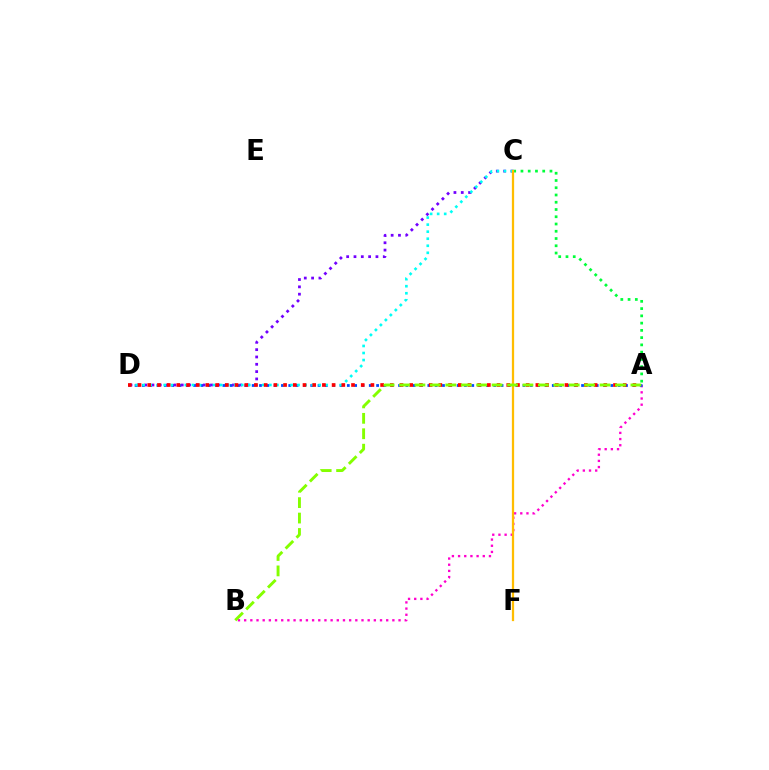{('A', 'C'): [{'color': '#00ff39', 'line_style': 'dotted', 'thickness': 1.97}], ('A', 'B'): [{'color': '#ff00cf', 'line_style': 'dotted', 'thickness': 1.68}, {'color': '#84ff00', 'line_style': 'dashed', 'thickness': 2.1}], ('A', 'D'): [{'color': '#004bff', 'line_style': 'dotted', 'thickness': 1.99}, {'color': '#ff0000', 'line_style': 'dotted', 'thickness': 2.64}], ('C', 'D'): [{'color': '#7200ff', 'line_style': 'dotted', 'thickness': 1.99}, {'color': '#00fff6', 'line_style': 'dotted', 'thickness': 1.91}], ('C', 'F'): [{'color': '#ffbd00', 'line_style': 'solid', 'thickness': 1.62}]}